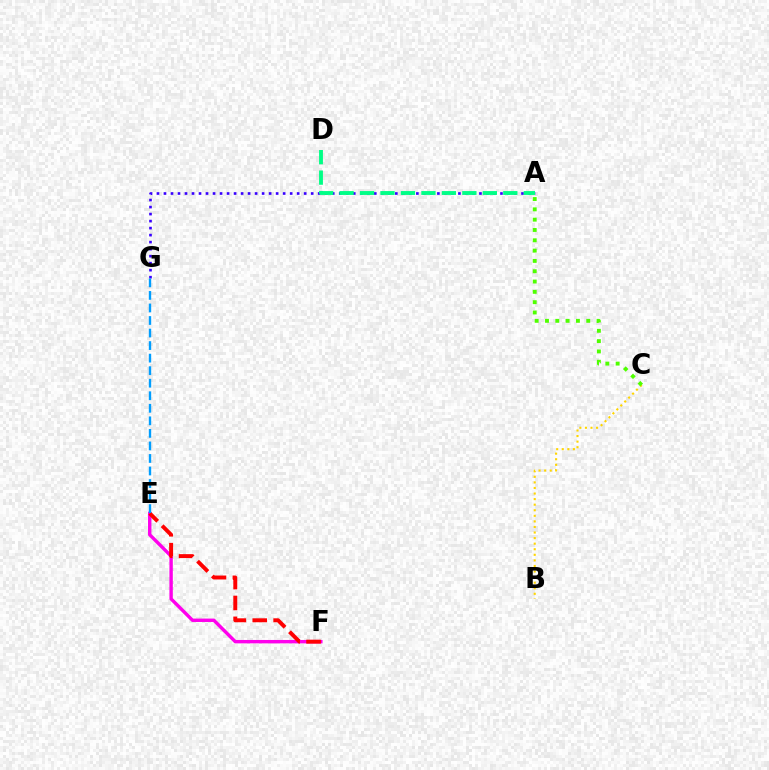{('E', 'F'): [{'color': '#ff00ed', 'line_style': 'solid', 'thickness': 2.45}, {'color': '#ff0000', 'line_style': 'dashed', 'thickness': 2.84}], ('A', 'G'): [{'color': '#3700ff', 'line_style': 'dotted', 'thickness': 1.9}], ('E', 'G'): [{'color': '#009eff', 'line_style': 'dashed', 'thickness': 1.7}], ('B', 'C'): [{'color': '#ffd500', 'line_style': 'dotted', 'thickness': 1.51}], ('A', 'D'): [{'color': '#00ff86', 'line_style': 'dashed', 'thickness': 2.78}], ('A', 'C'): [{'color': '#4fff00', 'line_style': 'dotted', 'thickness': 2.8}]}